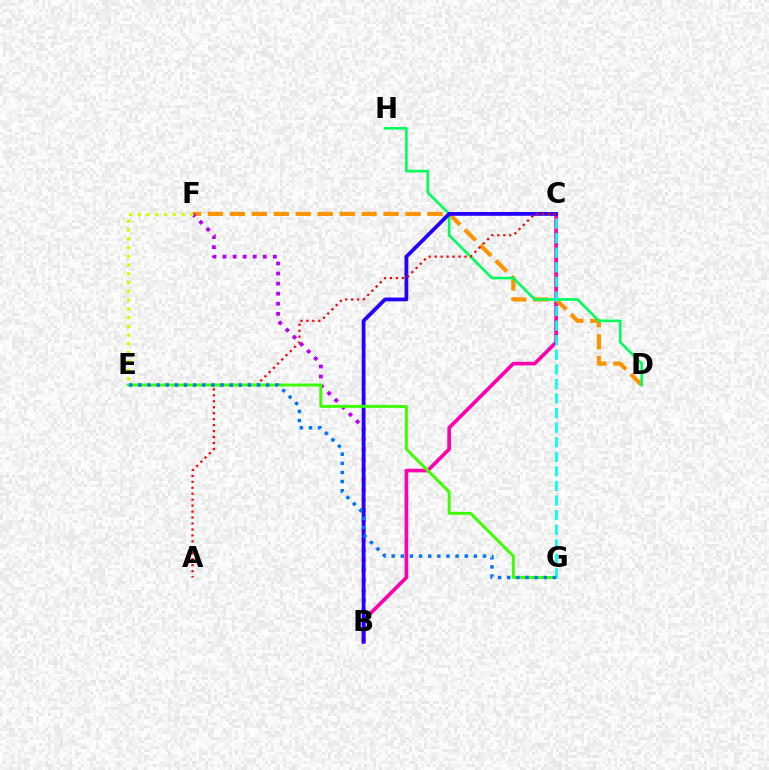{('B', 'C'): [{'color': '#ff00ac', 'line_style': 'solid', 'thickness': 2.64}, {'color': '#2500ff', 'line_style': 'solid', 'thickness': 2.74}], ('D', 'F'): [{'color': '#ff9400', 'line_style': 'dashed', 'thickness': 2.98}], ('B', 'F'): [{'color': '#b900ff', 'line_style': 'dotted', 'thickness': 2.73}], ('D', 'H'): [{'color': '#00ff5c', 'line_style': 'solid', 'thickness': 1.89}], ('E', 'F'): [{'color': '#d1ff00', 'line_style': 'dotted', 'thickness': 2.38}], ('A', 'C'): [{'color': '#ff0000', 'line_style': 'dotted', 'thickness': 1.62}], ('E', 'G'): [{'color': '#3dff00', 'line_style': 'solid', 'thickness': 2.12}, {'color': '#0074ff', 'line_style': 'dotted', 'thickness': 2.48}], ('C', 'G'): [{'color': '#00fff6', 'line_style': 'dashed', 'thickness': 1.98}]}